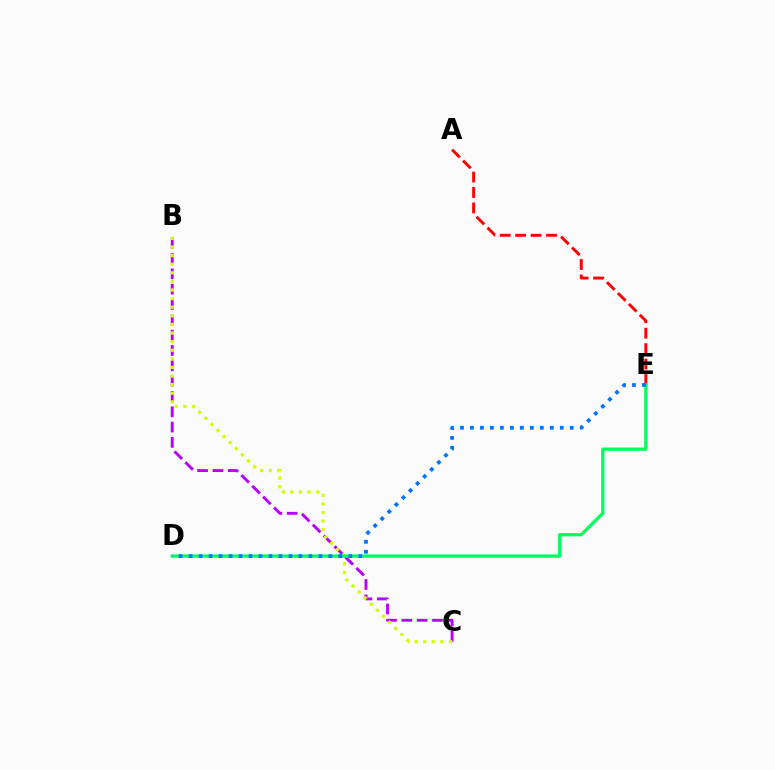{('B', 'C'): [{'color': '#b900ff', 'line_style': 'dashed', 'thickness': 2.08}, {'color': '#d1ff00', 'line_style': 'dotted', 'thickness': 2.34}], ('A', 'E'): [{'color': '#ff0000', 'line_style': 'dashed', 'thickness': 2.1}], ('D', 'E'): [{'color': '#00ff5c', 'line_style': 'solid', 'thickness': 2.35}, {'color': '#0074ff', 'line_style': 'dotted', 'thickness': 2.71}]}